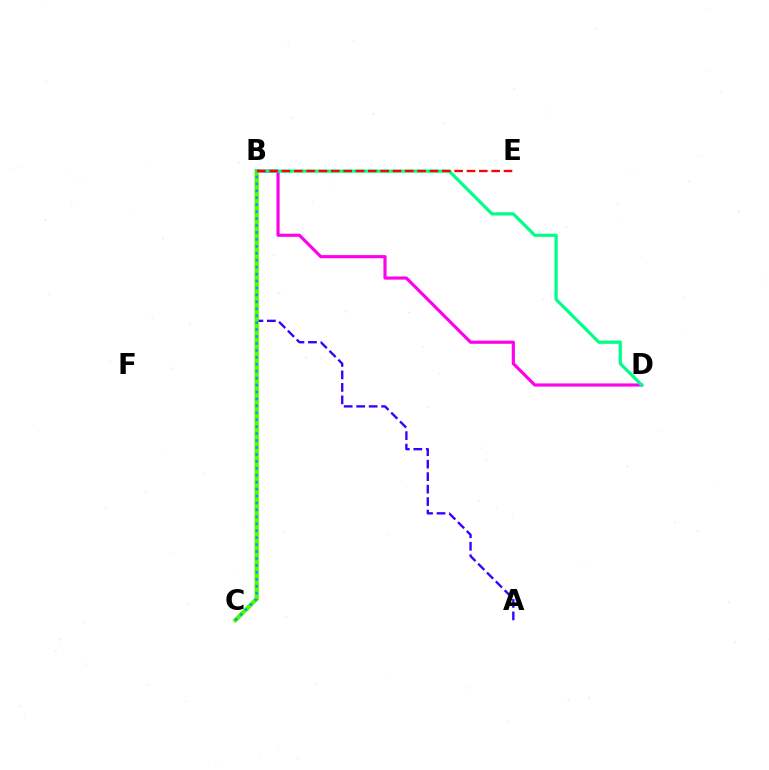{('B', 'C'): [{'color': '#ffd500', 'line_style': 'solid', 'thickness': 2.83}, {'color': '#4fff00', 'line_style': 'solid', 'thickness': 2.91}, {'color': '#009eff', 'line_style': 'dotted', 'thickness': 1.88}], ('A', 'B'): [{'color': '#3700ff', 'line_style': 'dashed', 'thickness': 1.7}], ('B', 'D'): [{'color': '#ff00ed', 'line_style': 'solid', 'thickness': 2.27}, {'color': '#00ff86', 'line_style': 'solid', 'thickness': 2.32}], ('B', 'E'): [{'color': '#ff0000', 'line_style': 'dashed', 'thickness': 1.68}]}